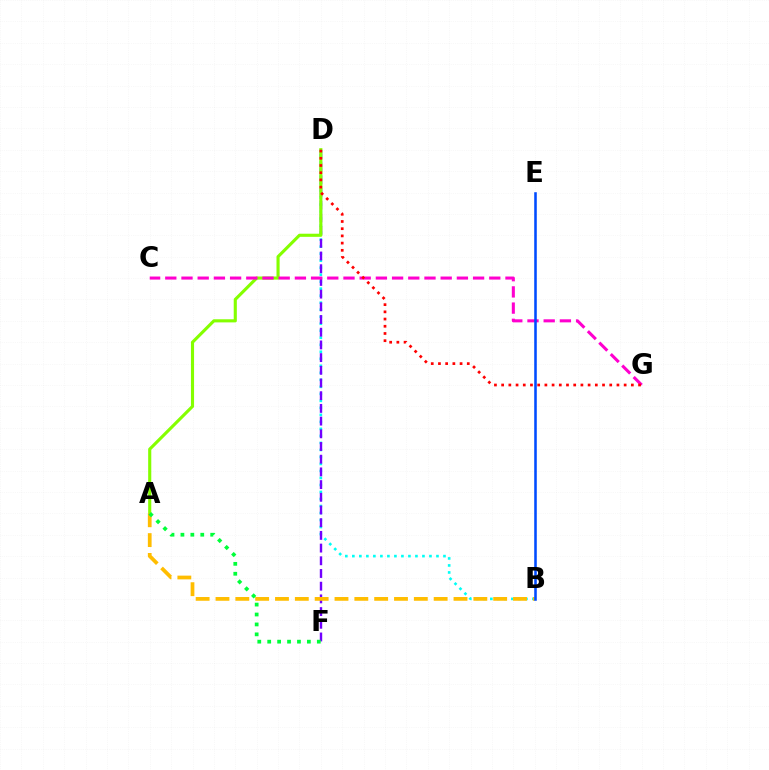{('B', 'D'): [{'color': '#00fff6', 'line_style': 'dotted', 'thickness': 1.9}], ('D', 'F'): [{'color': '#7200ff', 'line_style': 'dashed', 'thickness': 1.73}], ('A', 'D'): [{'color': '#84ff00', 'line_style': 'solid', 'thickness': 2.24}], ('C', 'G'): [{'color': '#ff00cf', 'line_style': 'dashed', 'thickness': 2.2}], ('D', 'G'): [{'color': '#ff0000', 'line_style': 'dotted', 'thickness': 1.96}], ('A', 'B'): [{'color': '#ffbd00', 'line_style': 'dashed', 'thickness': 2.69}], ('B', 'E'): [{'color': '#004bff', 'line_style': 'solid', 'thickness': 1.85}], ('A', 'F'): [{'color': '#00ff39', 'line_style': 'dotted', 'thickness': 2.7}]}